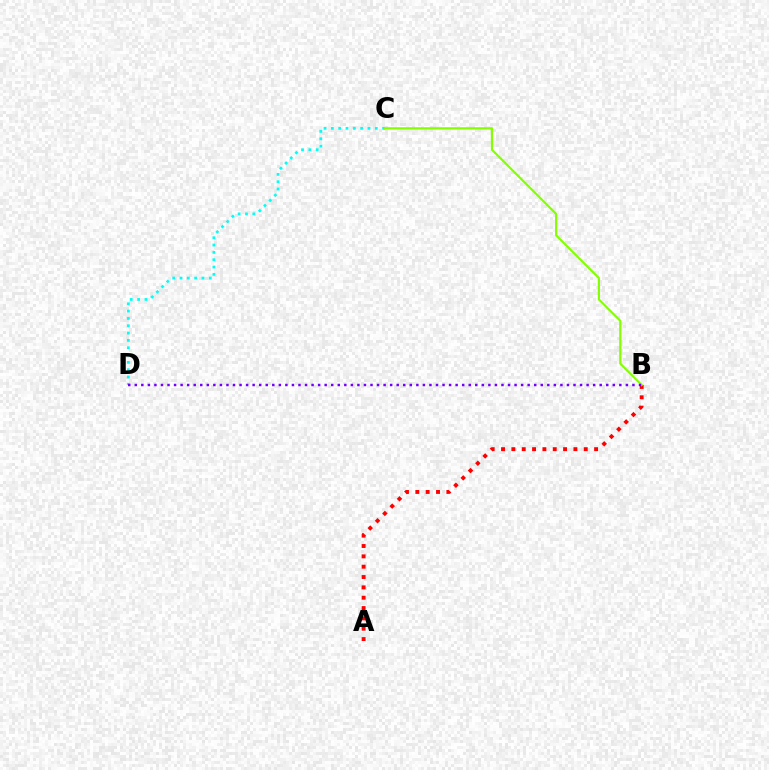{('A', 'B'): [{'color': '#ff0000', 'line_style': 'dotted', 'thickness': 2.81}], ('C', 'D'): [{'color': '#00fff6', 'line_style': 'dotted', 'thickness': 1.99}], ('B', 'C'): [{'color': '#84ff00', 'line_style': 'solid', 'thickness': 1.56}], ('B', 'D'): [{'color': '#7200ff', 'line_style': 'dotted', 'thickness': 1.78}]}